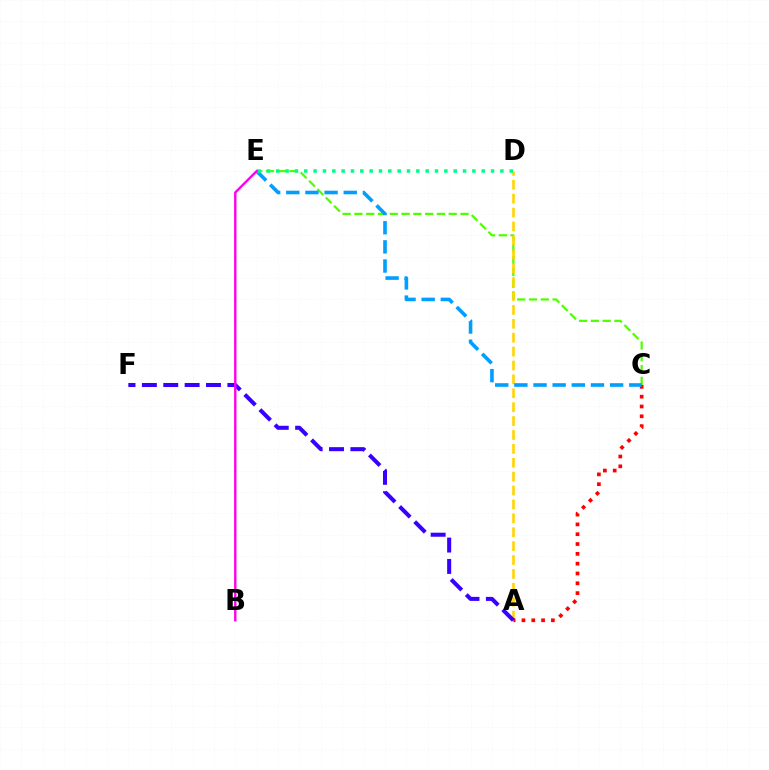{('C', 'E'): [{'color': '#4fff00', 'line_style': 'dashed', 'thickness': 1.6}, {'color': '#009eff', 'line_style': 'dashed', 'thickness': 2.6}], ('A', 'D'): [{'color': '#ffd500', 'line_style': 'dashed', 'thickness': 1.89}], ('A', 'C'): [{'color': '#ff0000', 'line_style': 'dotted', 'thickness': 2.67}], ('A', 'F'): [{'color': '#3700ff', 'line_style': 'dashed', 'thickness': 2.9}], ('D', 'E'): [{'color': '#00ff86', 'line_style': 'dotted', 'thickness': 2.54}], ('B', 'E'): [{'color': '#ff00ed', 'line_style': 'solid', 'thickness': 1.73}]}